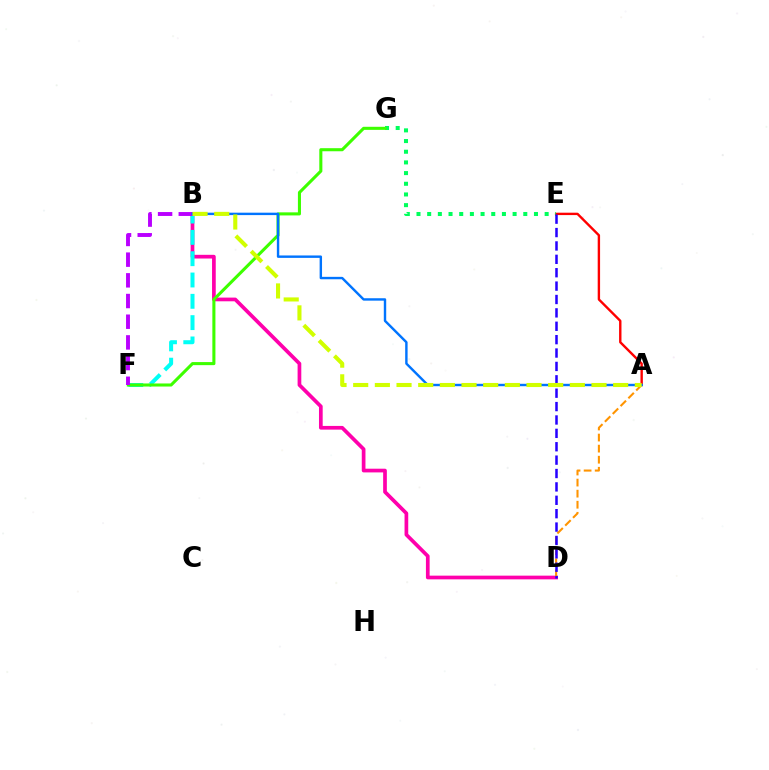{('A', 'E'): [{'color': '#ff0000', 'line_style': 'solid', 'thickness': 1.72}], ('B', 'D'): [{'color': '#ff00ac', 'line_style': 'solid', 'thickness': 2.67}], ('B', 'F'): [{'color': '#00fff6', 'line_style': 'dashed', 'thickness': 2.9}, {'color': '#b900ff', 'line_style': 'dashed', 'thickness': 2.81}], ('E', 'G'): [{'color': '#00ff5c', 'line_style': 'dotted', 'thickness': 2.9}], ('A', 'D'): [{'color': '#ff9400', 'line_style': 'dashed', 'thickness': 1.5}], ('F', 'G'): [{'color': '#3dff00', 'line_style': 'solid', 'thickness': 2.21}], ('A', 'B'): [{'color': '#0074ff', 'line_style': 'solid', 'thickness': 1.74}, {'color': '#d1ff00', 'line_style': 'dashed', 'thickness': 2.94}], ('D', 'E'): [{'color': '#2500ff', 'line_style': 'dashed', 'thickness': 1.82}]}